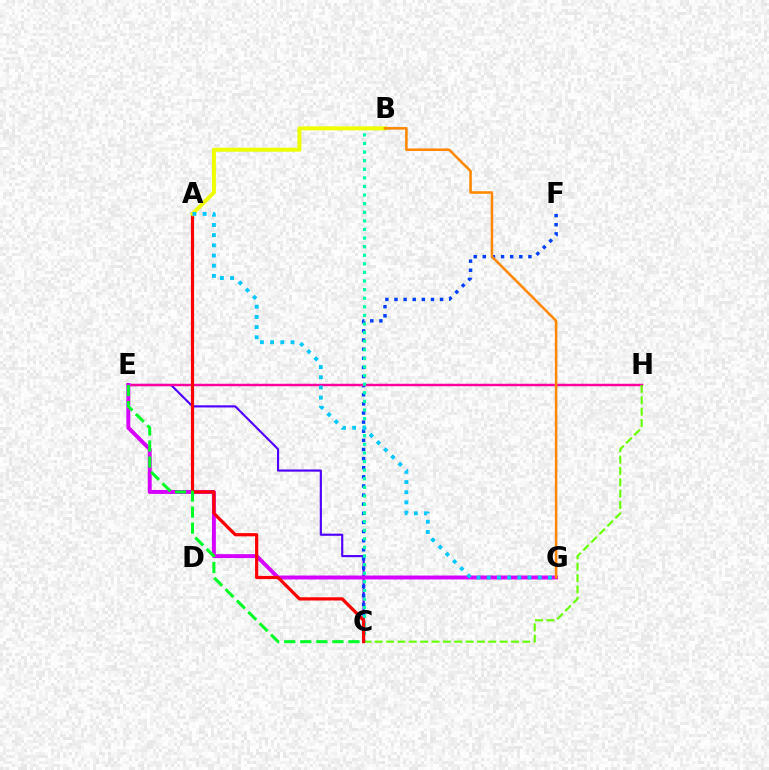{('C', 'E'): [{'color': '#4f00ff', 'line_style': 'solid', 'thickness': 1.55}, {'color': '#00ff27', 'line_style': 'dashed', 'thickness': 2.18}], ('C', 'F'): [{'color': '#003fff', 'line_style': 'dotted', 'thickness': 2.48}], ('E', 'H'): [{'color': '#ff00a0', 'line_style': 'solid', 'thickness': 1.77}], ('E', 'G'): [{'color': '#d600ff', 'line_style': 'solid', 'thickness': 2.83}], ('B', 'C'): [{'color': '#00ffaf', 'line_style': 'dotted', 'thickness': 2.34}], ('C', 'H'): [{'color': '#66ff00', 'line_style': 'dashed', 'thickness': 1.54}], ('A', 'C'): [{'color': '#ff0000', 'line_style': 'solid', 'thickness': 2.32}], ('A', 'B'): [{'color': '#eeff00', 'line_style': 'solid', 'thickness': 2.88}], ('B', 'G'): [{'color': '#ff8800', 'line_style': 'solid', 'thickness': 1.84}], ('A', 'G'): [{'color': '#00c7ff', 'line_style': 'dotted', 'thickness': 2.77}]}